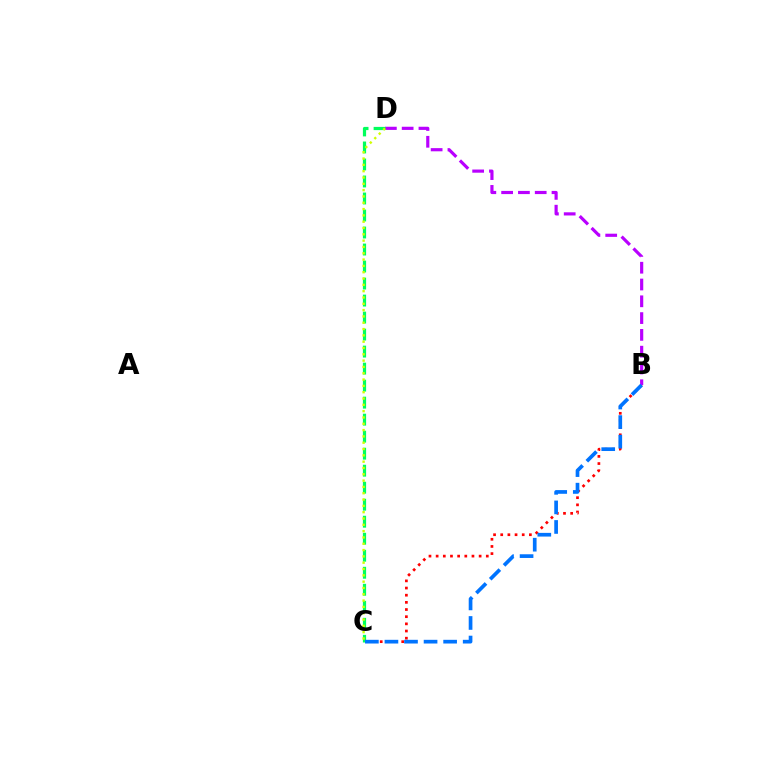{('B', 'C'): [{'color': '#ff0000', 'line_style': 'dotted', 'thickness': 1.95}, {'color': '#0074ff', 'line_style': 'dashed', 'thickness': 2.66}], ('B', 'D'): [{'color': '#b900ff', 'line_style': 'dashed', 'thickness': 2.28}], ('C', 'D'): [{'color': '#00ff5c', 'line_style': 'dashed', 'thickness': 2.31}, {'color': '#d1ff00', 'line_style': 'dotted', 'thickness': 1.72}]}